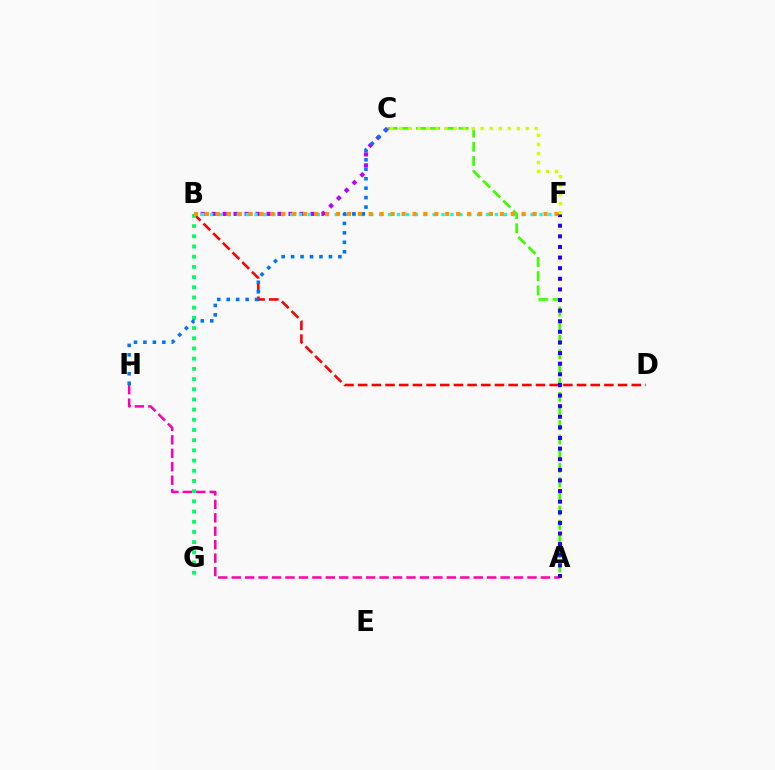{('B', 'D'): [{'color': '#ff0000', 'line_style': 'dashed', 'thickness': 1.86}], ('B', 'G'): [{'color': '#00ff5c', 'line_style': 'dotted', 'thickness': 2.77}], ('A', 'C'): [{'color': '#3dff00', 'line_style': 'dashed', 'thickness': 1.93}], ('B', 'C'): [{'color': '#b900ff', 'line_style': 'dotted', 'thickness': 2.98}], ('B', 'F'): [{'color': '#00fff6', 'line_style': 'dotted', 'thickness': 2.42}, {'color': '#ff9400', 'line_style': 'dotted', 'thickness': 2.97}], ('A', 'H'): [{'color': '#ff00ac', 'line_style': 'dashed', 'thickness': 1.83}], ('A', 'F'): [{'color': '#2500ff', 'line_style': 'dotted', 'thickness': 2.88}], ('C', 'F'): [{'color': '#d1ff00', 'line_style': 'dotted', 'thickness': 2.46}], ('C', 'H'): [{'color': '#0074ff', 'line_style': 'dotted', 'thickness': 2.57}]}